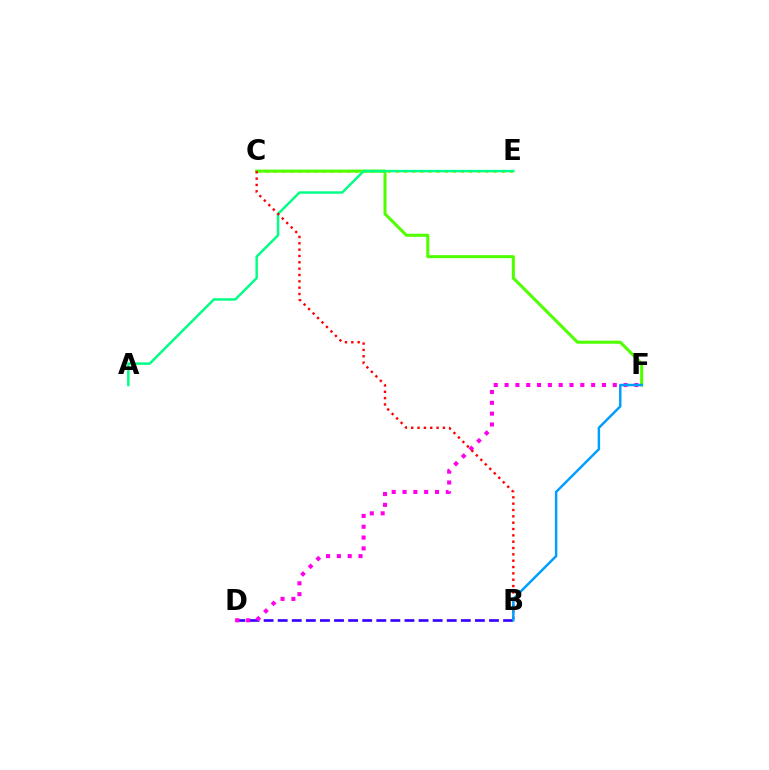{('B', 'D'): [{'color': '#3700ff', 'line_style': 'dashed', 'thickness': 1.91}], ('C', 'E'): [{'color': '#ffd500', 'line_style': 'dotted', 'thickness': 2.21}], ('C', 'F'): [{'color': '#4fff00', 'line_style': 'solid', 'thickness': 2.19}], ('A', 'E'): [{'color': '#00ff86', 'line_style': 'solid', 'thickness': 1.77}], ('D', 'F'): [{'color': '#ff00ed', 'line_style': 'dotted', 'thickness': 2.94}], ('B', 'C'): [{'color': '#ff0000', 'line_style': 'dotted', 'thickness': 1.72}], ('B', 'F'): [{'color': '#009eff', 'line_style': 'solid', 'thickness': 1.77}]}